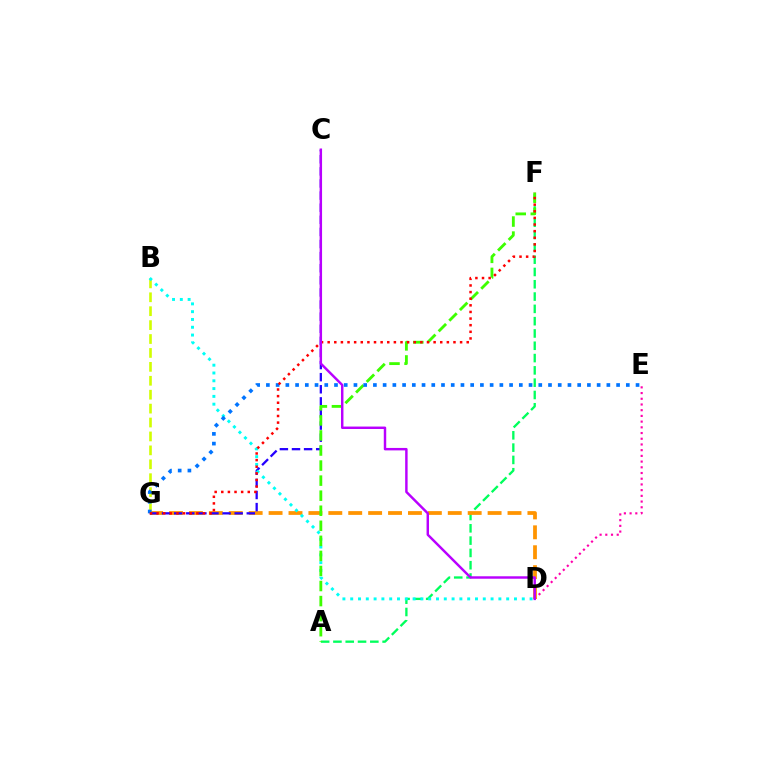{('D', 'E'): [{'color': '#ff00ac', 'line_style': 'dotted', 'thickness': 1.55}], ('B', 'G'): [{'color': '#d1ff00', 'line_style': 'dashed', 'thickness': 1.89}], ('A', 'F'): [{'color': '#00ff5c', 'line_style': 'dashed', 'thickness': 1.67}, {'color': '#3dff00', 'line_style': 'dashed', 'thickness': 2.05}], ('D', 'G'): [{'color': '#ff9400', 'line_style': 'dashed', 'thickness': 2.7}], ('C', 'G'): [{'color': '#2500ff', 'line_style': 'dashed', 'thickness': 1.64}], ('B', 'D'): [{'color': '#00fff6', 'line_style': 'dotted', 'thickness': 2.12}], ('E', 'G'): [{'color': '#0074ff', 'line_style': 'dotted', 'thickness': 2.64}], ('F', 'G'): [{'color': '#ff0000', 'line_style': 'dotted', 'thickness': 1.8}], ('C', 'D'): [{'color': '#b900ff', 'line_style': 'solid', 'thickness': 1.76}]}